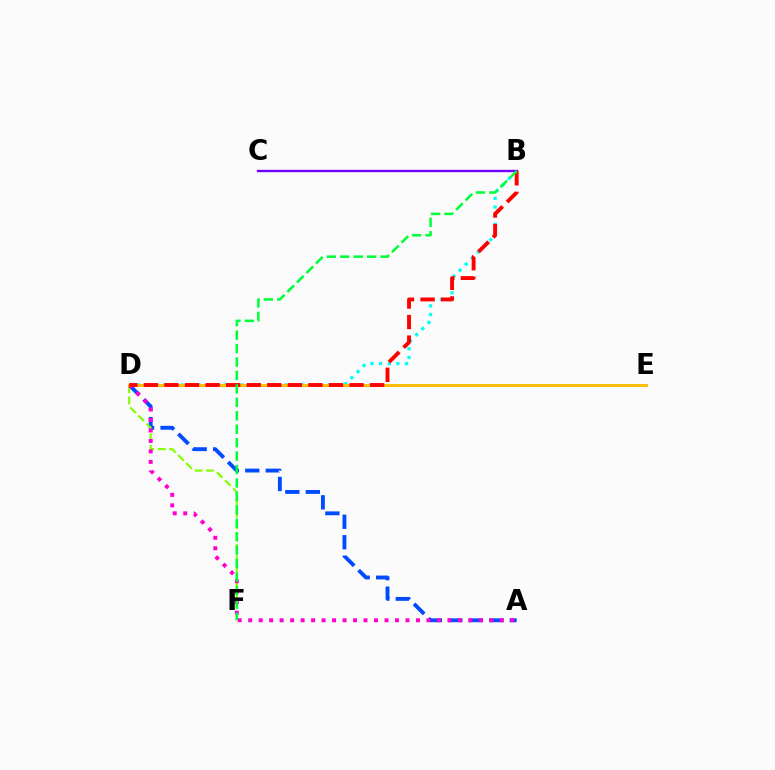{('A', 'D'): [{'color': '#004bff', 'line_style': 'dashed', 'thickness': 2.78}, {'color': '#ff00cf', 'line_style': 'dotted', 'thickness': 2.85}], ('D', 'F'): [{'color': '#84ff00', 'line_style': 'dashed', 'thickness': 1.55}], ('B', 'D'): [{'color': '#00fff6', 'line_style': 'dotted', 'thickness': 2.35}, {'color': '#ff0000', 'line_style': 'dashed', 'thickness': 2.79}], ('B', 'C'): [{'color': '#7200ff', 'line_style': 'solid', 'thickness': 1.7}], ('D', 'E'): [{'color': '#ffbd00', 'line_style': 'solid', 'thickness': 2.08}], ('B', 'F'): [{'color': '#00ff39', 'line_style': 'dashed', 'thickness': 1.83}]}